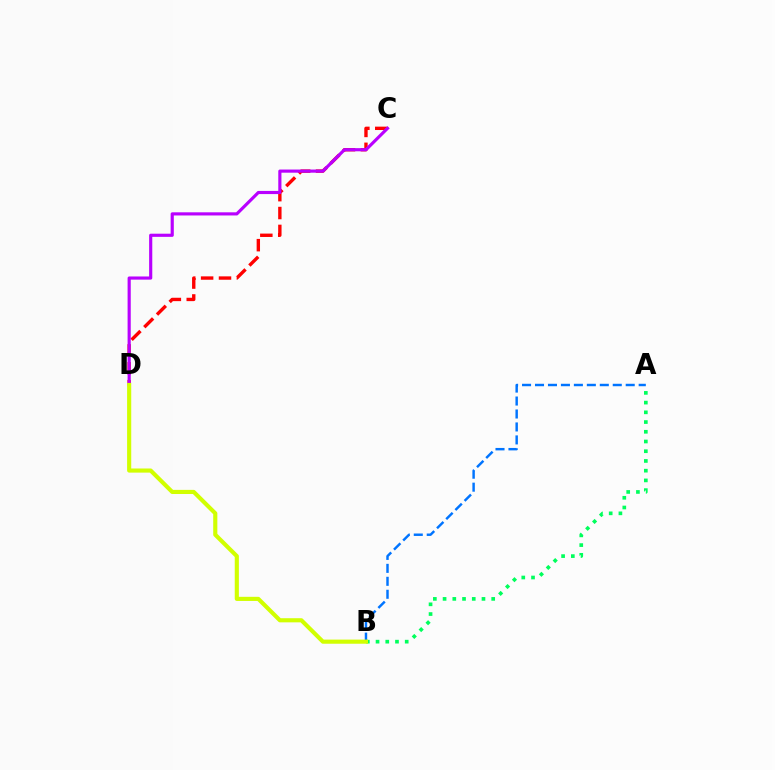{('A', 'B'): [{'color': '#0074ff', 'line_style': 'dashed', 'thickness': 1.76}, {'color': '#00ff5c', 'line_style': 'dotted', 'thickness': 2.64}], ('C', 'D'): [{'color': '#ff0000', 'line_style': 'dashed', 'thickness': 2.43}, {'color': '#b900ff', 'line_style': 'solid', 'thickness': 2.27}], ('B', 'D'): [{'color': '#d1ff00', 'line_style': 'solid', 'thickness': 2.97}]}